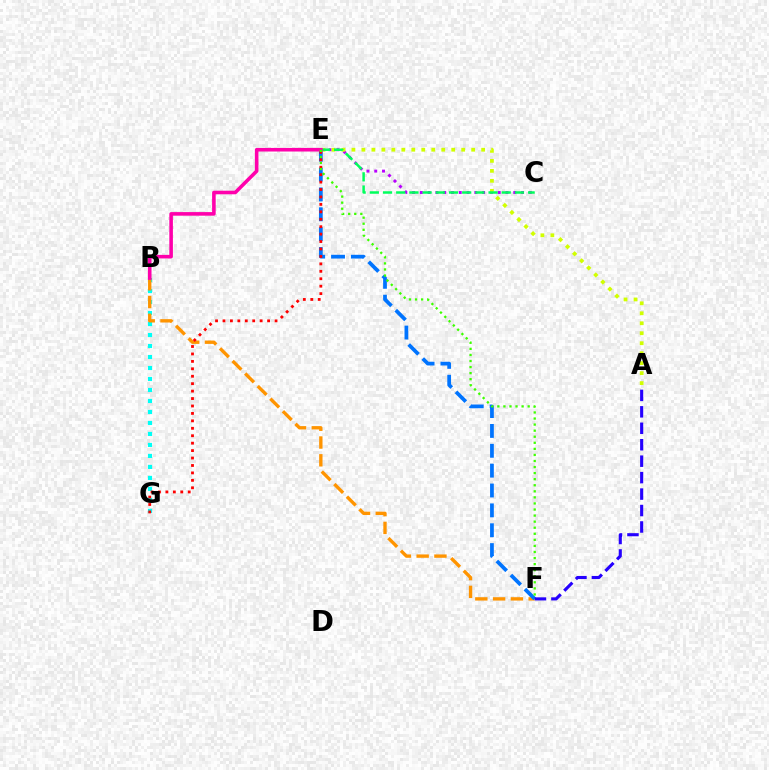{('B', 'G'): [{'color': '#00fff6', 'line_style': 'dotted', 'thickness': 2.99}], ('B', 'F'): [{'color': '#ff9400', 'line_style': 'dashed', 'thickness': 2.42}], ('C', 'E'): [{'color': '#b900ff', 'line_style': 'dotted', 'thickness': 2.12}, {'color': '#00ff5c', 'line_style': 'dashed', 'thickness': 1.79}], ('E', 'F'): [{'color': '#0074ff', 'line_style': 'dashed', 'thickness': 2.7}, {'color': '#3dff00', 'line_style': 'dotted', 'thickness': 1.65}], ('A', 'F'): [{'color': '#2500ff', 'line_style': 'dashed', 'thickness': 2.23}], ('A', 'E'): [{'color': '#d1ff00', 'line_style': 'dotted', 'thickness': 2.71}], ('E', 'G'): [{'color': '#ff0000', 'line_style': 'dotted', 'thickness': 2.02}], ('B', 'E'): [{'color': '#ff00ac', 'line_style': 'solid', 'thickness': 2.58}]}